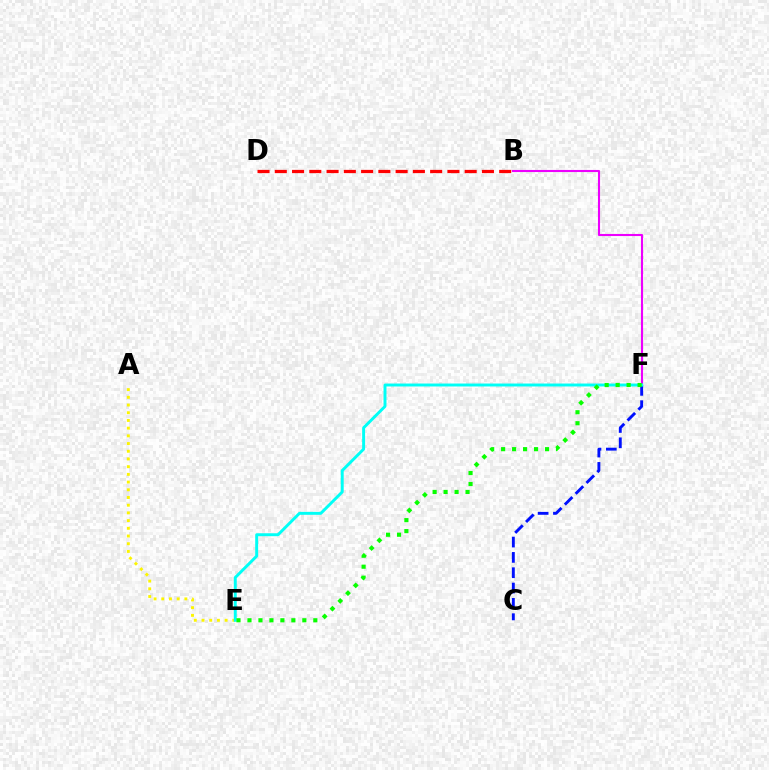{('B', 'F'): [{'color': '#ee00ff', 'line_style': 'solid', 'thickness': 1.51}], ('A', 'E'): [{'color': '#fcf500', 'line_style': 'dotted', 'thickness': 2.09}], ('C', 'F'): [{'color': '#0010ff', 'line_style': 'dashed', 'thickness': 2.08}], ('B', 'D'): [{'color': '#ff0000', 'line_style': 'dashed', 'thickness': 2.35}], ('E', 'F'): [{'color': '#00fff6', 'line_style': 'solid', 'thickness': 2.11}, {'color': '#08ff00', 'line_style': 'dotted', 'thickness': 2.98}]}